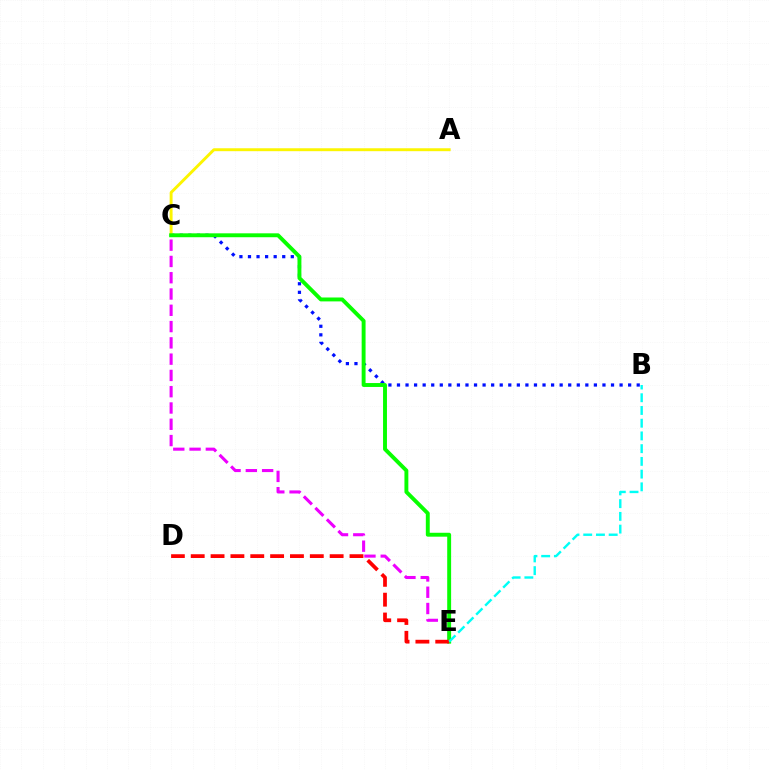{('B', 'C'): [{'color': '#0010ff', 'line_style': 'dotted', 'thickness': 2.33}], ('A', 'C'): [{'color': '#fcf500', 'line_style': 'solid', 'thickness': 2.1}], ('C', 'E'): [{'color': '#ee00ff', 'line_style': 'dashed', 'thickness': 2.21}, {'color': '#08ff00', 'line_style': 'solid', 'thickness': 2.81}], ('D', 'E'): [{'color': '#ff0000', 'line_style': 'dashed', 'thickness': 2.7}], ('B', 'E'): [{'color': '#00fff6', 'line_style': 'dashed', 'thickness': 1.73}]}